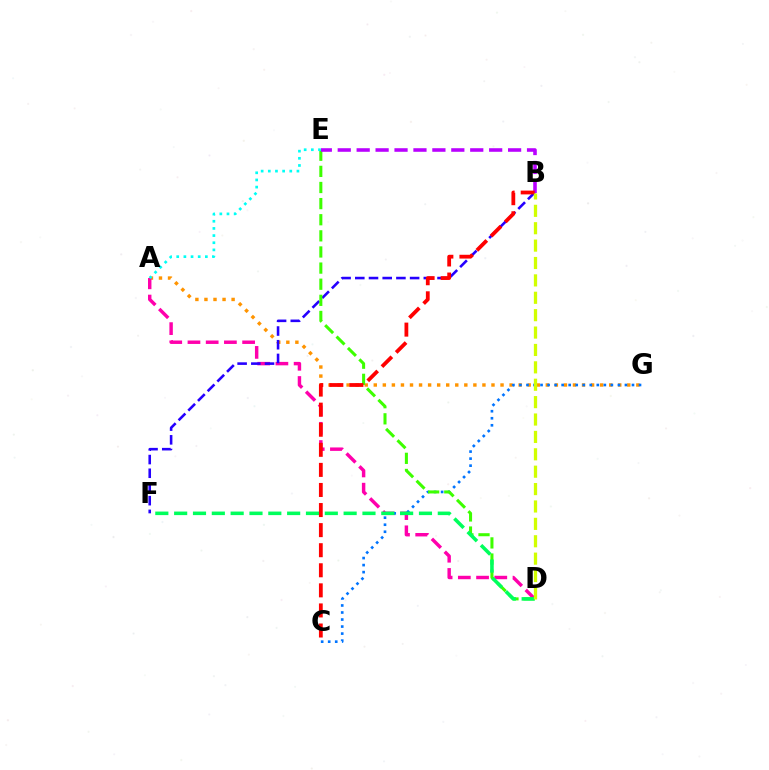{('A', 'G'): [{'color': '#ff9400', 'line_style': 'dotted', 'thickness': 2.46}], ('A', 'D'): [{'color': '#ff00ac', 'line_style': 'dashed', 'thickness': 2.48}], ('C', 'G'): [{'color': '#0074ff', 'line_style': 'dotted', 'thickness': 1.91}], ('B', 'F'): [{'color': '#2500ff', 'line_style': 'dashed', 'thickness': 1.86}], ('D', 'E'): [{'color': '#3dff00', 'line_style': 'dashed', 'thickness': 2.19}], ('B', 'E'): [{'color': '#b900ff', 'line_style': 'dashed', 'thickness': 2.57}], ('D', 'F'): [{'color': '#00ff5c', 'line_style': 'dashed', 'thickness': 2.56}], ('B', 'C'): [{'color': '#ff0000', 'line_style': 'dashed', 'thickness': 2.73}], ('B', 'D'): [{'color': '#d1ff00', 'line_style': 'dashed', 'thickness': 2.36}], ('A', 'E'): [{'color': '#00fff6', 'line_style': 'dotted', 'thickness': 1.94}]}